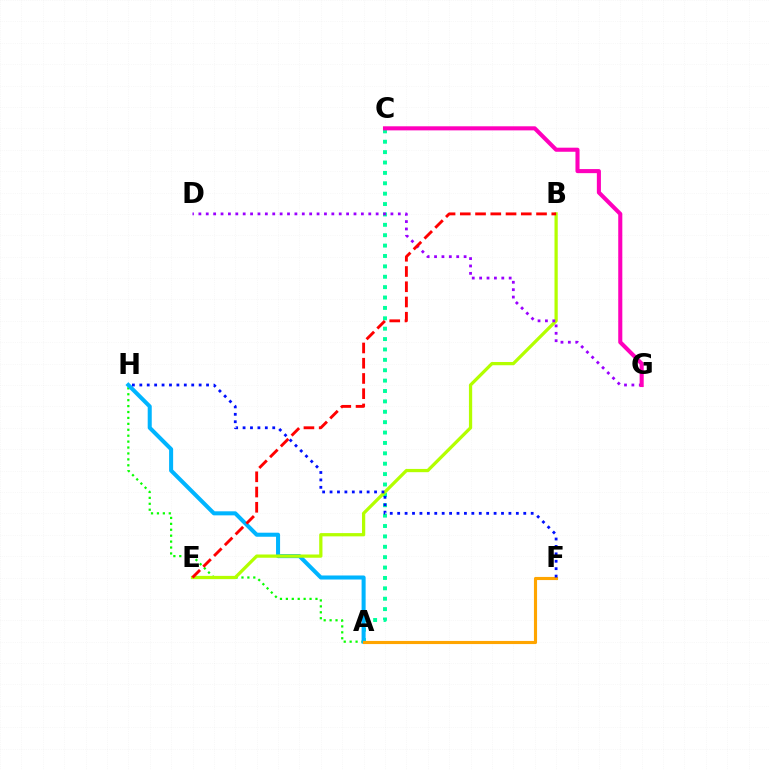{('A', 'C'): [{'color': '#00ff9d', 'line_style': 'dotted', 'thickness': 2.82}], ('A', 'H'): [{'color': '#08ff00', 'line_style': 'dotted', 'thickness': 1.61}, {'color': '#00b5ff', 'line_style': 'solid', 'thickness': 2.91}], ('A', 'F'): [{'color': '#ffa500', 'line_style': 'solid', 'thickness': 2.25}], ('B', 'E'): [{'color': '#b3ff00', 'line_style': 'solid', 'thickness': 2.34}, {'color': '#ff0000', 'line_style': 'dashed', 'thickness': 2.07}], ('D', 'G'): [{'color': '#9b00ff', 'line_style': 'dotted', 'thickness': 2.01}], ('C', 'G'): [{'color': '#ff00bd', 'line_style': 'solid', 'thickness': 2.93}], ('F', 'H'): [{'color': '#0010ff', 'line_style': 'dotted', 'thickness': 2.02}]}